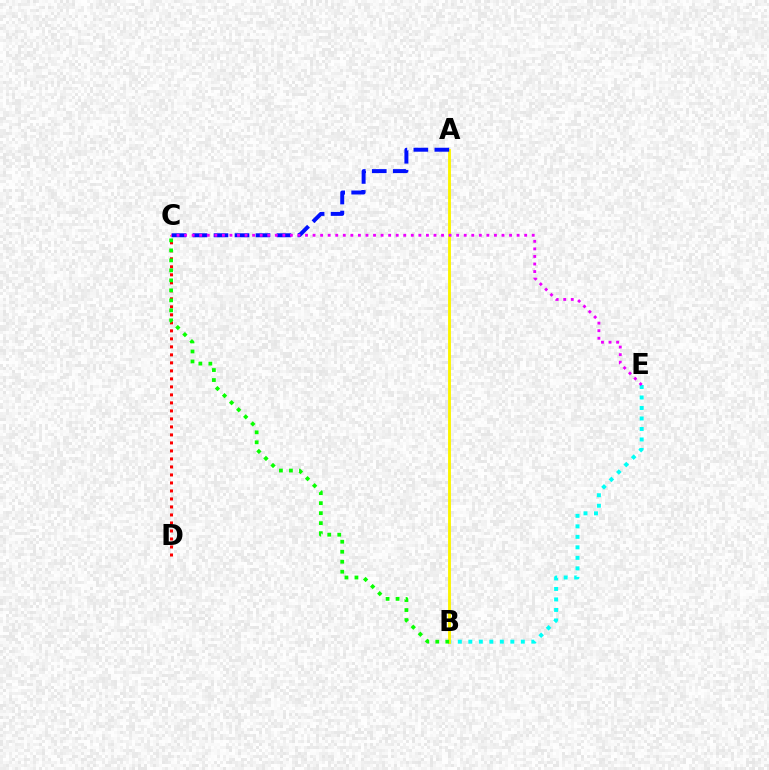{('B', 'E'): [{'color': '#00fff6', 'line_style': 'dotted', 'thickness': 2.85}], ('A', 'B'): [{'color': '#fcf500', 'line_style': 'solid', 'thickness': 2.07}], ('C', 'D'): [{'color': '#ff0000', 'line_style': 'dotted', 'thickness': 2.17}], ('A', 'C'): [{'color': '#0010ff', 'line_style': 'dashed', 'thickness': 2.85}], ('C', 'E'): [{'color': '#ee00ff', 'line_style': 'dotted', 'thickness': 2.05}], ('B', 'C'): [{'color': '#08ff00', 'line_style': 'dotted', 'thickness': 2.72}]}